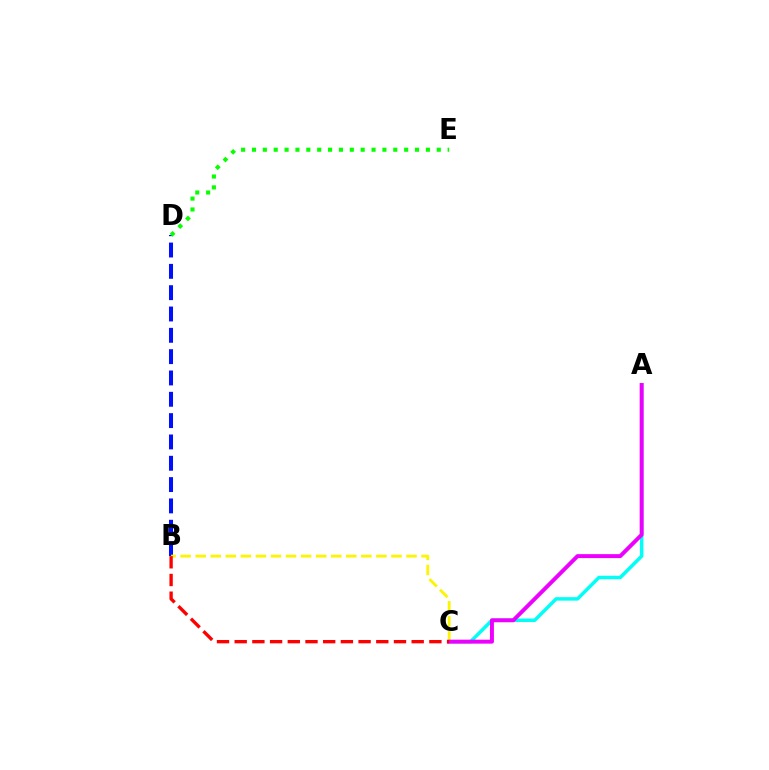{('B', 'D'): [{'color': '#0010ff', 'line_style': 'dashed', 'thickness': 2.9}], ('A', 'C'): [{'color': '#00fff6', 'line_style': 'solid', 'thickness': 2.5}, {'color': '#ee00ff', 'line_style': 'solid', 'thickness': 2.84}], ('B', 'C'): [{'color': '#fcf500', 'line_style': 'dashed', 'thickness': 2.05}, {'color': '#ff0000', 'line_style': 'dashed', 'thickness': 2.4}], ('D', 'E'): [{'color': '#08ff00', 'line_style': 'dotted', 'thickness': 2.95}]}